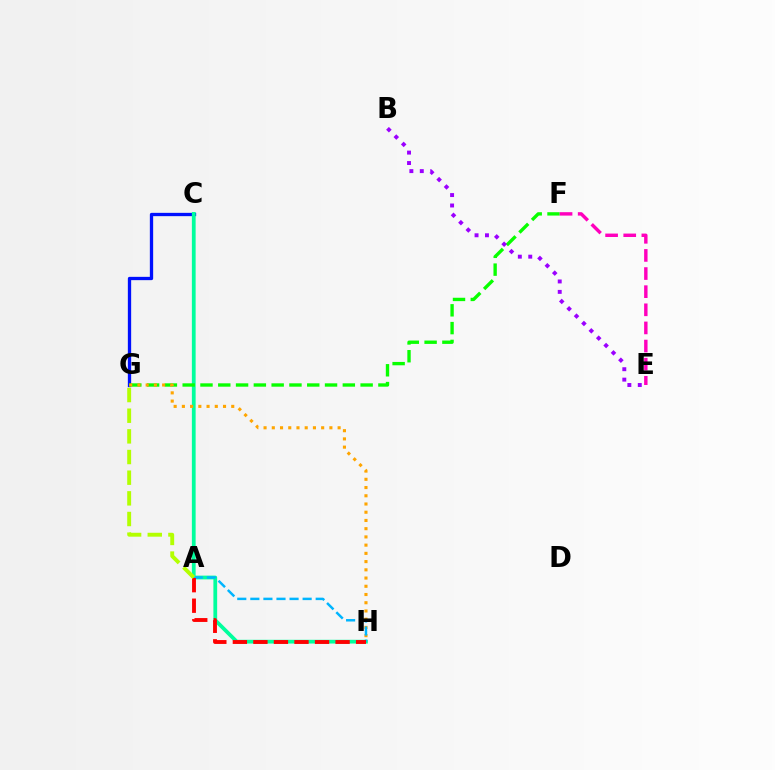{('C', 'G'): [{'color': '#0010ff', 'line_style': 'solid', 'thickness': 2.38}], ('C', 'H'): [{'color': '#00ff9d', 'line_style': 'solid', 'thickness': 2.7}], ('F', 'G'): [{'color': '#08ff00', 'line_style': 'dashed', 'thickness': 2.42}], ('G', 'H'): [{'color': '#ffa500', 'line_style': 'dotted', 'thickness': 2.24}], ('B', 'E'): [{'color': '#9b00ff', 'line_style': 'dotted', 'thickness': 2.83}], ('E', 'F'): [{'color': '#ff00bd', 'line_style': 'dashed', 'thickness': 2.46}], ('A', 'H'): [{'color': '#00b5ff', 'line_style': 'dashed', 'thickness': 1.78}, {'color': '#ff0000', 'line_style': 'dashed', 'thickness': 2.79}], ('A', 'G'): [{'color': '#b3ff00', 'line_style': 'dashed', 'thickness': 2.81}]}